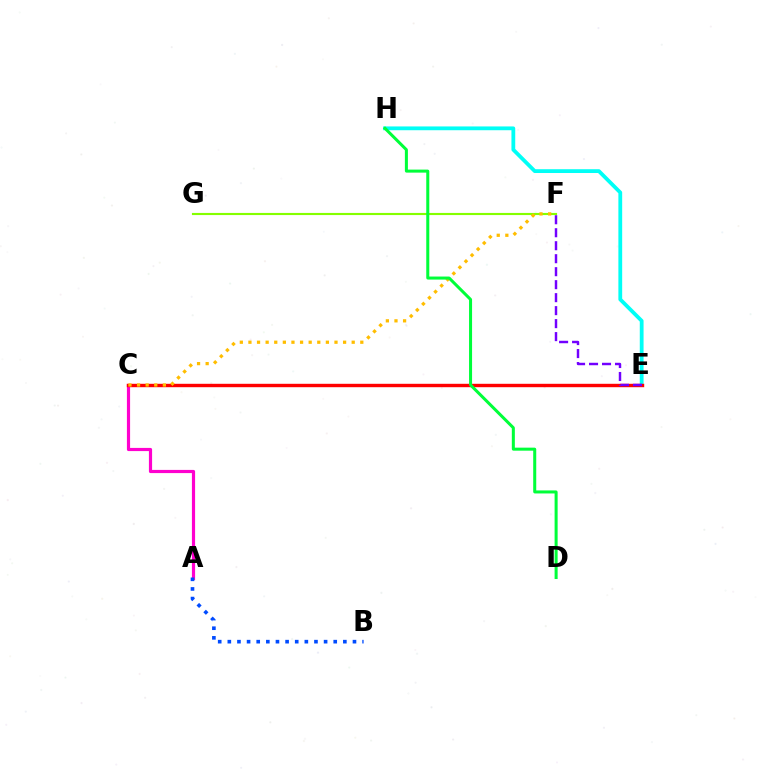{('E', 'H'): [{'color': '#00fff6', 'line_style': 'solid', 'thickness': 2.73}], ('A', 'C'): [{'color': '#ff00cf', 'line_style': 'solid', 'thickness': 2.29}], ('C', 'E'): [{'color': '#ff0000', 'line_style': 'solid', 'thickness': 2.45}], ('F', 'G'): [{'color': '#84ff00', 'line_style': 'solid', 'thickness': 1.54}], ('C', 'F'): [{'color': '#ffbd00', 'line_style': 'dotted', 'thickness': 2.34}], ('D', 'H'): [{'color': '#00ff39', 'line_style': 'solid', 'thickness': 2.18}], ('E', 'F'): [{'color': '#7200ff', 'line_style': 'dashed', 'thickness': 1.76}], ('A', 'B'): [{'color': '#004bff', 'line_style': 'dotted', 'thickness': 2.62}]}